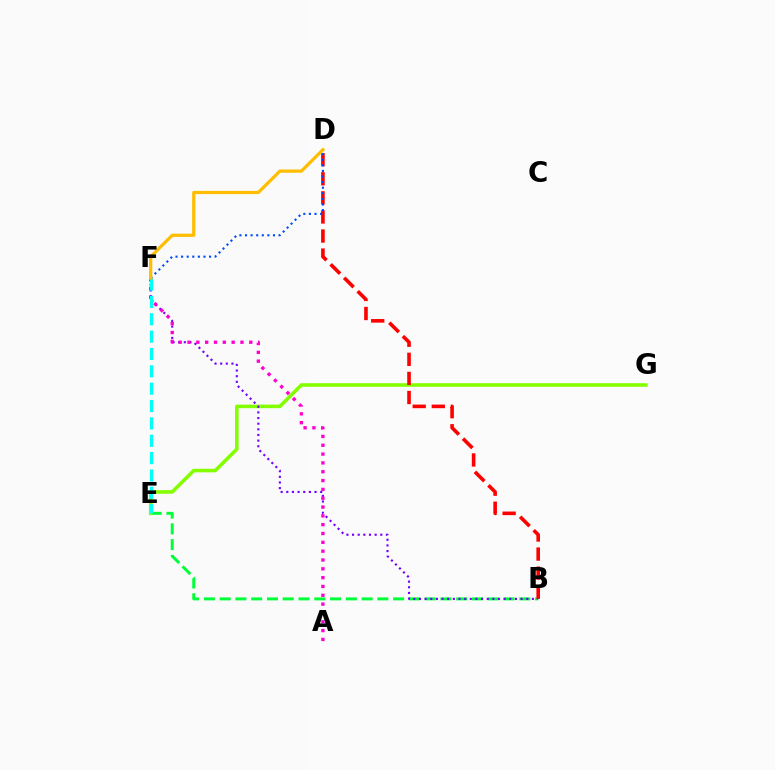{('B', 'E'): [{'color': '#00ff39', 'line_style': 'dashed', 'thickness': 2.14}], ('E', 'G'): [{'color': '#84ff00', 'line_style': 'solid', 'thickness': 2.56}], ('B', 'D'): [{'color': '#ff0000', 'line_style': 'dashed', 'thickness': 2.59}], ('B', 'F'): [{'color': '#7200ff', 'line_style': 'dotted', 'thickness': 1.53}], ('A', 'F'): [{'color': '#ff00cf', 'line_style': 'dotted', 'thickness': 2.4}], ('D', 'F'): [{'color': '#004bff', 'line_style': 'dotted', 'thickness': 1.52}, {'color': '#ffbd00', 'line_style': 'solid', 'thickness': 2.32}], ('E', 'F'): [{'color': '#00fff6', 'line_style': 'dashed', 'thickness': 2.36}]}